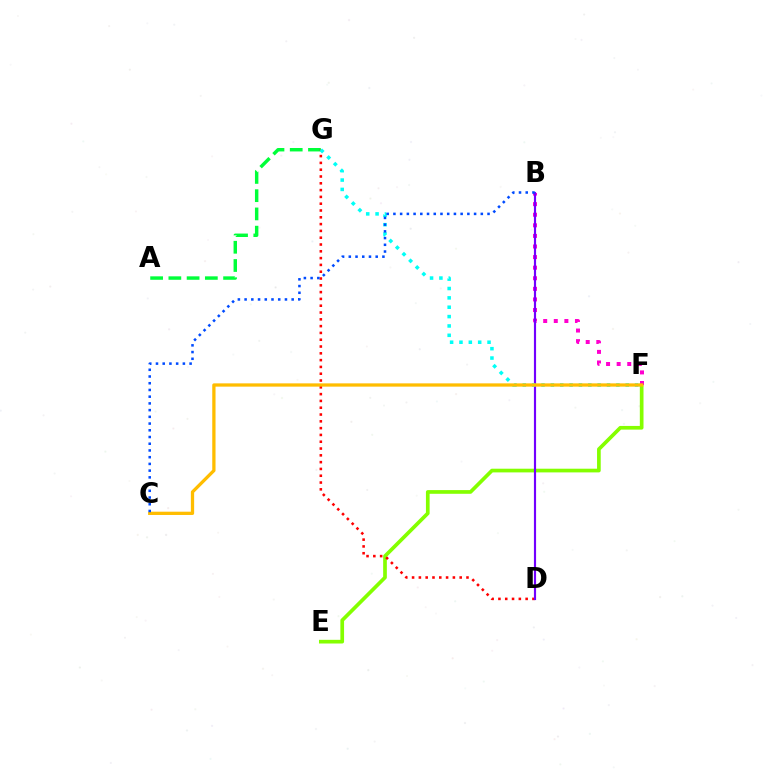{('E', 'F'): [{'color': '#84ff00', 'line_style': 'solid', 'thickness': 2.65}], ('A', 'G'): [{'color': '#00ff39', 'line_style': 'dashed', 'thickness': 2.48}], ('D', 'G'): [{'color': '#ff0000', 'line_style': 'dotted', 'thickness': 1.85}], ('B', 'F'): [{'color': '#ff00cf', 'line_style': 'dotted', 'thickness': 2.88}], ('B', 'D'): [{'color': '#7200ff', 'line_style': 'solid', 'thickness': 1.55}], ('F', 'G'): [{'color': '#00fff6', 'line_style': 'dotted', 'thickness': 2.54}], ('C', 'F'): [{'color': '#ffbd00', 'line_style': 'solid', 'thickness': 2.36}], ('B', 'C'): [{'color': '#004bff', 'line_style': 'dotted', 'thickness': 1.83}]}